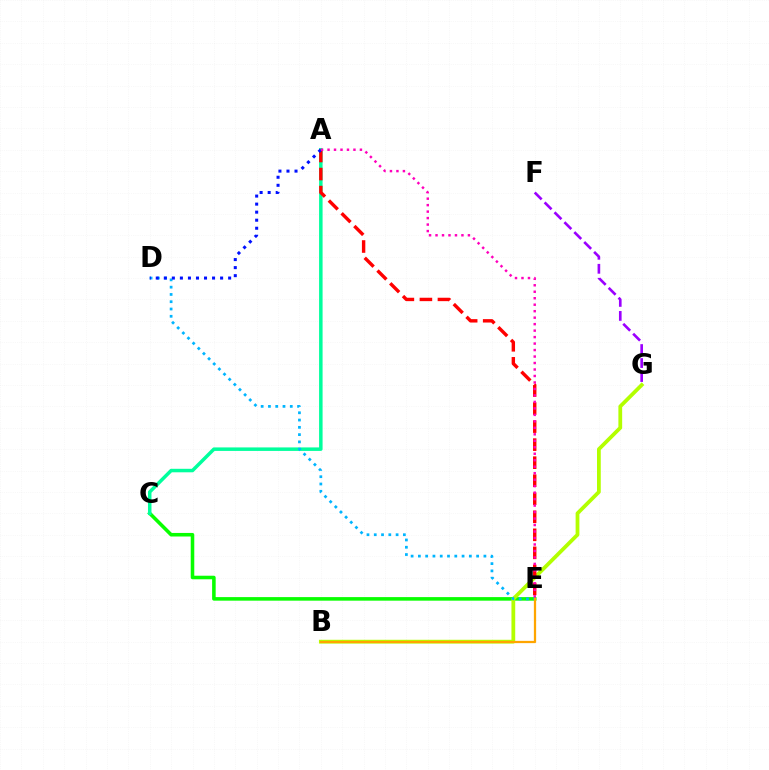{('C', 'E'): [{'color': '#08ff00', 'line_style': 'solid', 'thickness': 2.56}], ('F', 'G'): [{'color': '#9b00ff', 'line_style': 'dashed', 'thickness': 1.9}], ('B', 'G'): [{'color': '#b3ff00', 'line_style': 'solid', 'thickness': 2.72}], ('A', 'C'): [{'color': '#00ff9d', 'line_style': 'solid', 'thickness': 2.52}], ('D', 'E'): [{'color': '#00b5ff', 'line_style': 'dotted', 'thickness': 1.98}], ('A', 'E'): [{'color': '#ff0000', 'line_style': 'dashed', 'thickness': 2.45}, {'color': '#ff00bd', 'line_style': 'dotted', 'thickness': 1.76}], ('A', 'D'): [{'color': '#0010ff', 'line_style': 'dotted', 'thickness': 2.18}], ('B', 'E'): [{'color': '#ffa500', 'line_style': 'solid', 'thickness': 1.63}]}